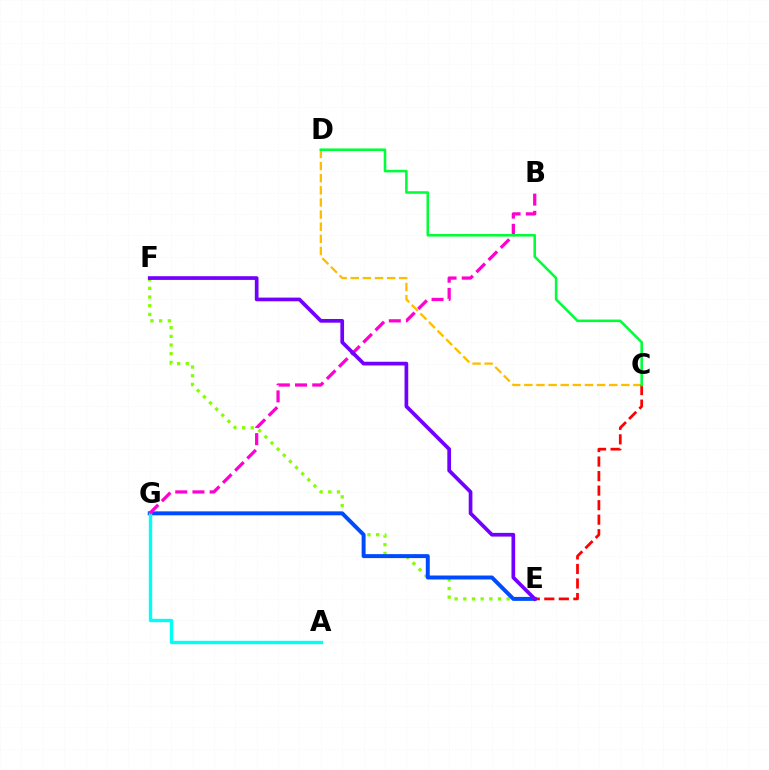{('E', 'F'): [{'color': '#84ff00', 'line_style': 'dotted', 'thickness': 2.36}, {'color': '#7200ff', 'line_style': 'solid', 'thickness': 2.67}], ('C', 'D'): [{'color': '#ffbd00', 'line_style': 'dashed', 'thickness': 1.65}, {'color': '#00ff39', 'line_style': 'solid', 'thickness': 1.85}], ('E', 'G'): [{'color': '#004bff', 'line_style': 'solid', 'thickness': 2.84}], ('A', 'G'): [{'color': '#00fff6', 'line_style': 'solid', 'thickness': 2.43}], ('B', 'G'): [{'color': '#ff00cf', 'line_style': 'dashed', 'thickness': 2.34}], ('C', 'E'): [{'color': '#ff0000', 'line_style': 'dashed', 'thickness': 1.97}]}